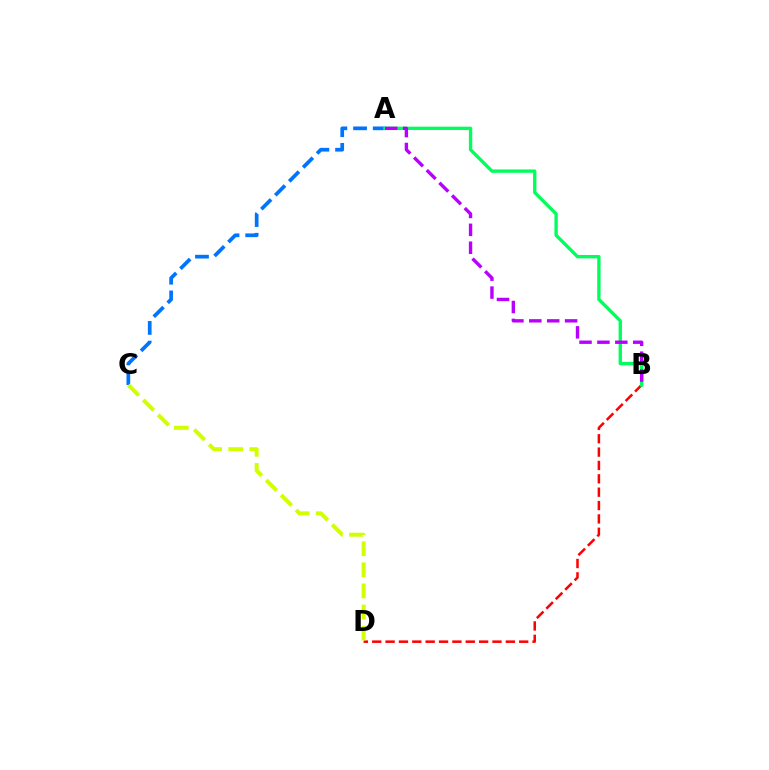{('A', 'C'): [{'color': '#0074ff', 'line_style': 'dashed', 'thickness': 2.67}], ('B', 'D'): [{'color': '#ff0000', 'line_style': 'dashed', 'thickness': 1.82}], ('A', 'B'): [{'color': '#00ff5c', 'line_style': 'solid', 'thickness': 2.41}, {'color': '#b900ff', 'line_style': 'dashed', 'thickness': 2.43}], ('C', 'D'): [{'color': '#d1ff00', 'line_style': 'dashed', 'thickness': 2.87}]}